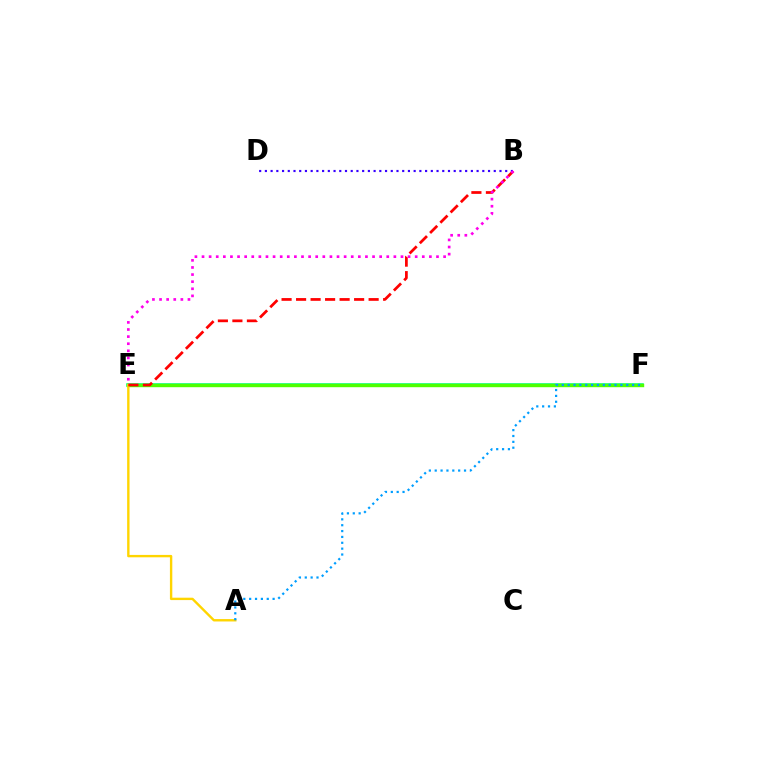{('E', 'F'): [{'color': '#00ff86', 'line_style': 'solid', 'thickness': 2.56}, {'color': '#4fff00', 'line_style': 'solid', 'thickness': 2.45}], ('A', 'E'): [{'color': '#ffd500', 'line_style': 'solid', 'thickness': 1.72}], ('B', 'E'): [{'color': '#ff0000', 'line_style': 'dashed', 'thickness': 1.97}, {'color': '#ff00ed', 'line_style': 'dotted', 'thickness': 1.93}], ('A', 'F'): [{'color': '#009eff', 'line_style': 'dotted', 'thickness': 1.59}], ('B', 'D'): [{'color': '#3700ff', 'line_style': 'dotted', 'thickness': 1.55}]}